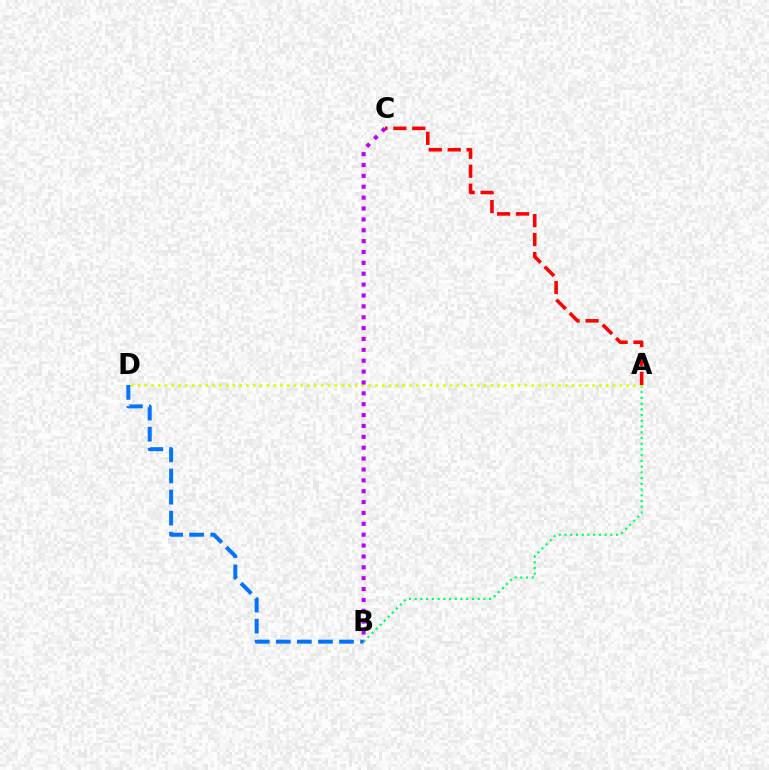{('A', 'B'): [{'color': '#00ff5c', 'line_style': 'dotted', 'thickness': 1.56}], ('A', 'D'): [{'color': '#d1ff00', 'line_style': 'dotted', 'thickness': 1.84}], ('A', 'C'): [{'color': '#ff0000', 'line_style': 'dashed', 'thickness': 2.57}], ('B', 'D'): [{'color': '#0074ff', 'line_style': 'dashed', 'thickness': 2.86}], ('B', 'C'): [{'color': '#b900ff', 'line_style': 'dotted', 'thickness': 2.95}]}